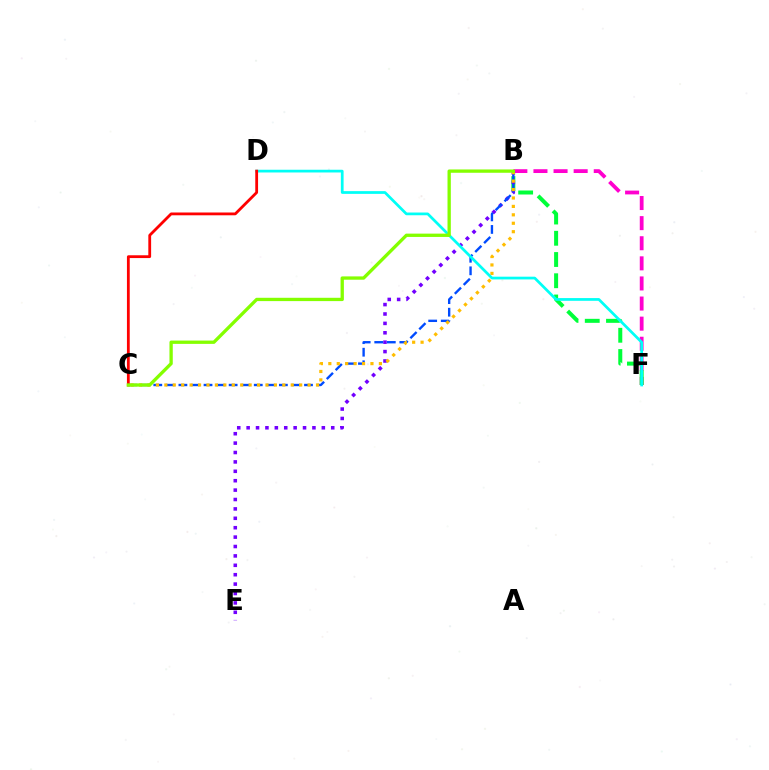{('B', 'F'): [{'color': '#ff00cf', 'line_style': 'dashed', 'thickness': 2.73}, {'color': '#00ff39', 'line_style': 'dashed', 'thickness': 2.88}], ('B', 'E'): [{'color': '#7200ff', 'line_style': 'dotted', 'thickness': 2.55}], ('B', 'C'): [{'color': '#004bff', 'line_style': 'dashed', 'thickness': 1.71}, {'color': '#ffbd00', 'line_style': 'dotted', 'thickness': 2.29}, {'color': '#84ff00', 'line_style': 'solid', 'thickness': 2.38}], ('D', 'F'): [{'color': '#00fff6', 'line_style': 'solid', 'thickness': 1.97}], ('C', 'D'): [{'color': '#ff0000', 'line_style': 'solid', 'thickness': 2.01}]}